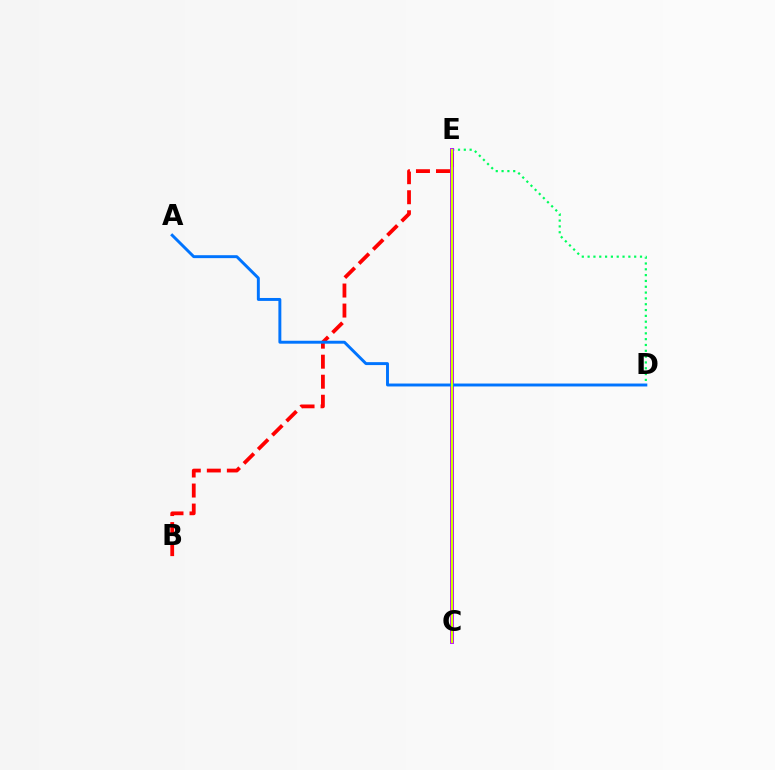{('D', 'E'): [{'color': '#00ff5c', 'line_style': 'dotted', 'thickness': 1.58}], ('B', 'E'): [{'color': '#ff0000', 'line_style': 'dashed', 'thickness': 2.72}], ('C', 'E'): [{'color': '#b900ff', 'line_style': 'solid', 'thickness': 2.76}, {'color': '#d1ff00', 'line_style': 'solid', 'thickness': 1.52}], ('A', 'D'): [{'color': '#0074ff', 'line_style': 'solid', 'thickness': 2.11}]}